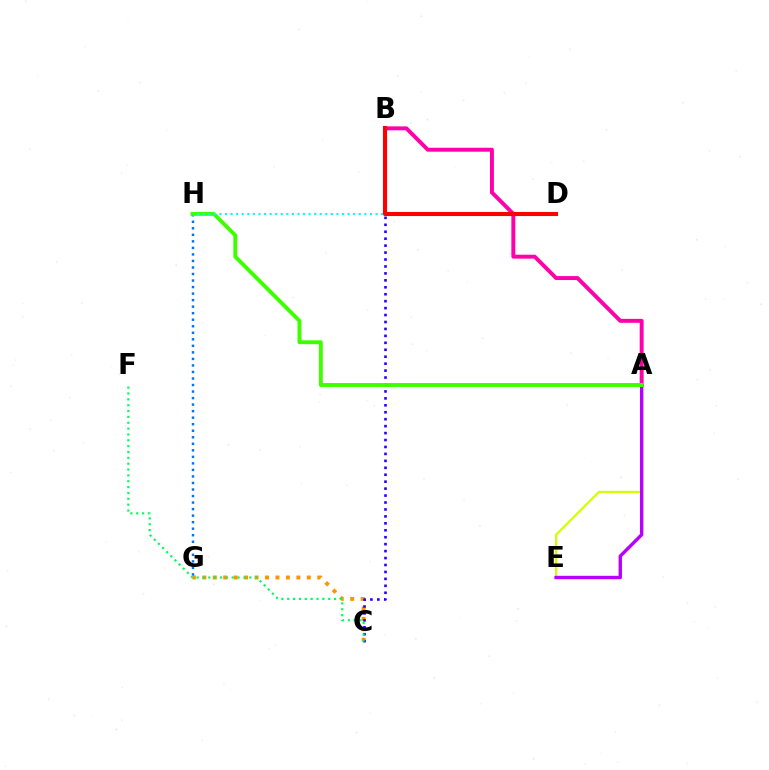{('A', 'E'): [{'color': '#d1ff00', 'line_style': 'solid', 'thickness': 1.59}, {'color': '#b900ff', 'line_style': 'solid', 'thickness': 2.45}], ('C', 'G'): [{'color': '#ff9400', 'line_style': 'dotted', 'thickness': 2.84}], ('B', 'C'): [{'color': '#2500ff', 'line_style': 'dotted', 'thickness': 1.89}], ('G', 'H'): [{'color': '#0074ff', 'line_style': 'dotted', 'thickness': 1.77}], ('A', 'B'): [{'color': '#ff00ac', 'line_style': 'solid', 'thickness': 2.83}], ('A', 'H'): [{'color': '#3dff00', 'line_style': 'solid', 'thickness': 2.81}], ('D', 'H'): [{'color': '#00fff6', 'line_style': 'dotted', 'thickness': 1.51}], ('B', 'D'): [{'color': '#ff0000', 'line_style': 'solid', 'thickness': 2.94}], ('C', 'F'): [{'color': '#00ff5c', 'line_style': 'dotted', 'thickness': 1.59}]}